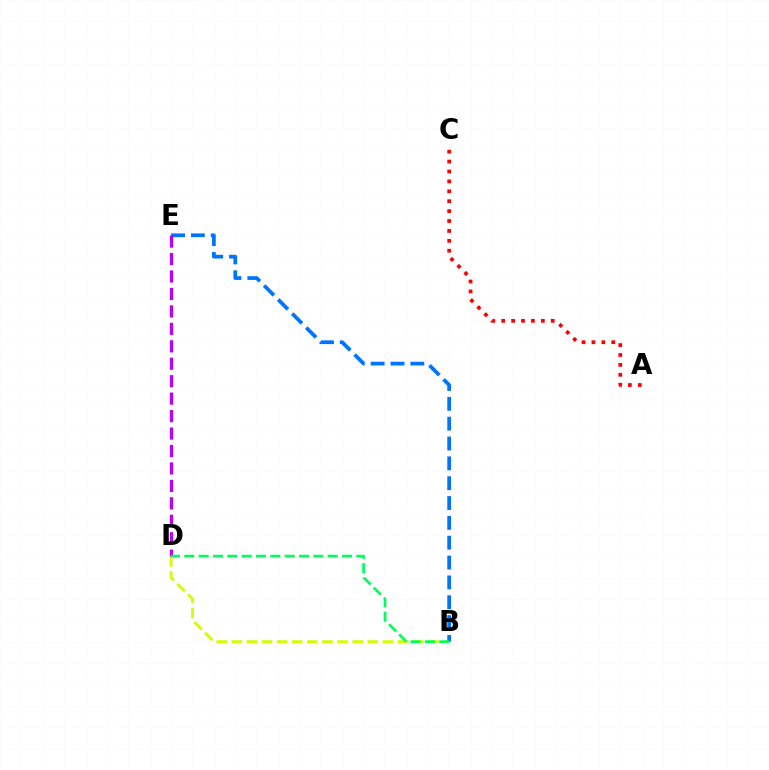{('B', 'D'): [{'color': '#d1ff00', 'line_style': 'dashed', 'thickness': 2.05}, {'color': '#00ff5c', 'line_style': 'dashed', 'thickness': 1.95}], ('B', 'E'): [{'color': '#0074ff', 'line_style': 'dashed', 'thickness': 2.7}], ('D', 'E'): [{'color': '#b900ff', 'line_style': 'dashed', 'thickness': 2.37}], ('A', 'C'): [{'color': '#ff0000', 'line_style': 'dotted', 'thickness': 2.69}]}